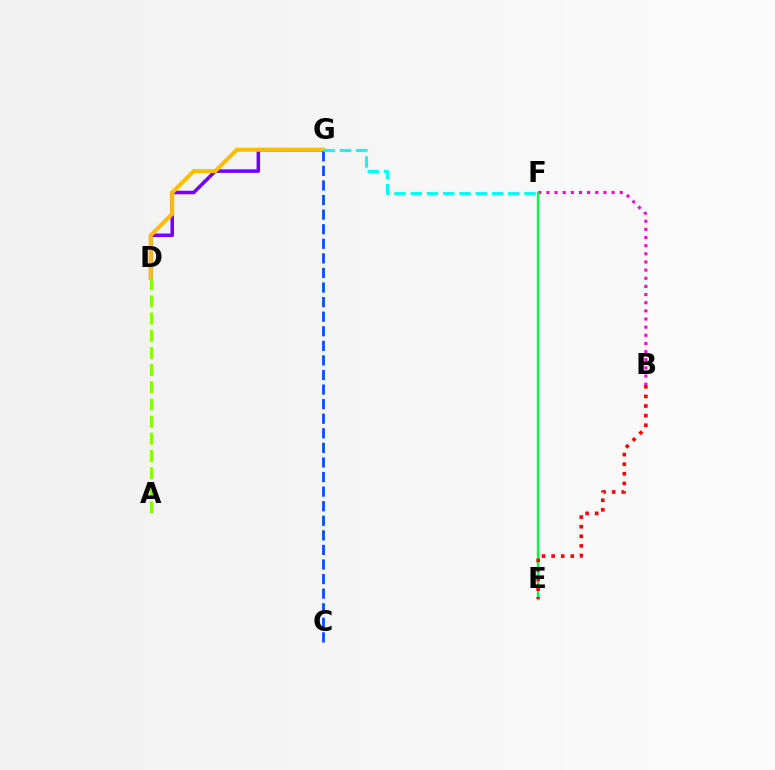{('D', 'G'): [{'color': '#7200ff', 'line_style': 'solid', 'thickness': 2.54}, {'color': '#ffbd00', 'line_style': 'solid', 'thickness': 2.89}], ('B', 'F'): [{'color': '#ff00cf', 'line_style': 'dotted', 'thickness': 2.21}], ('E', 'F'): [{'color': '#00ff39', 'line_style': 'solid', 'thickness': 1.69}], ('B', 'E'): [{'color': '#ff0000', 'line_style': 'dotted', 'thickness': 2.61}], ('C', 'G'): [{'color': '#004bff', 'line_style': 'dashed', 'thickness': 1.98}], ('F', 'G'): [{'color': '#00fff6', 'line_style': 'dashed', 'thickness': 2.21}], ('A', 'D'): [{'color': '#84ff00', 'line_style': 'dashed', 'thickness': 2.33}]}